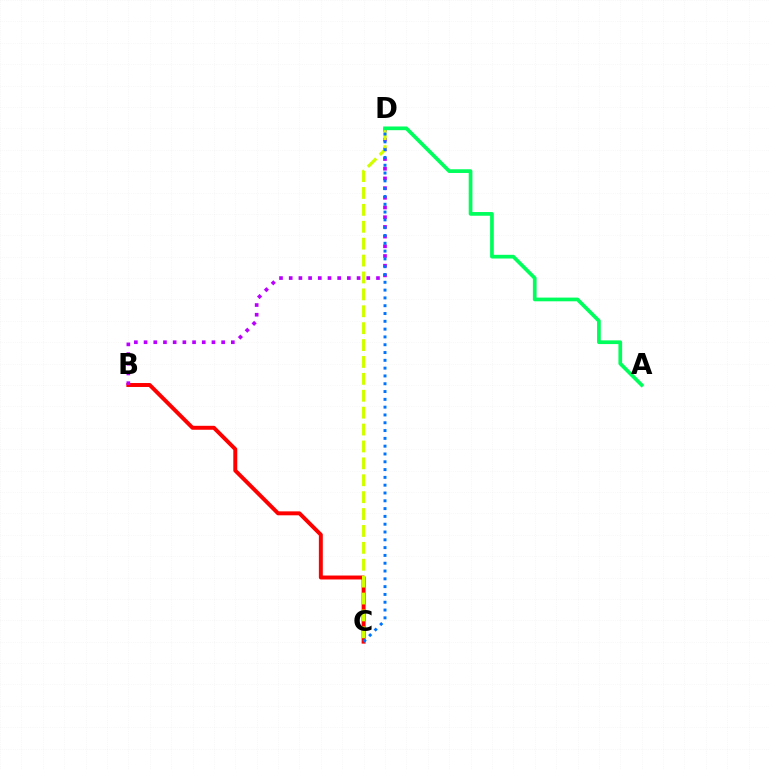{('B', 'C'): [{'color': '#ff0000', 'line_style': 'solid', 'thickness': 2.84}], ('B', 'D'): [{'color': '#b900ff', 'line_style': 'dotted', 'thickness': 2.63}], ('C', 'D'): [{'color': '#d1ff00', 'line_style': 'dashed', 'thickness': 2.3}, {'color': '#0074ff', 'line_style': 'dotted', 'thickness': 2.12}], ('A', 'D'): [{'color': '#00ff5c', 'line_style': 'solid', 'thickness': 2.67}]}